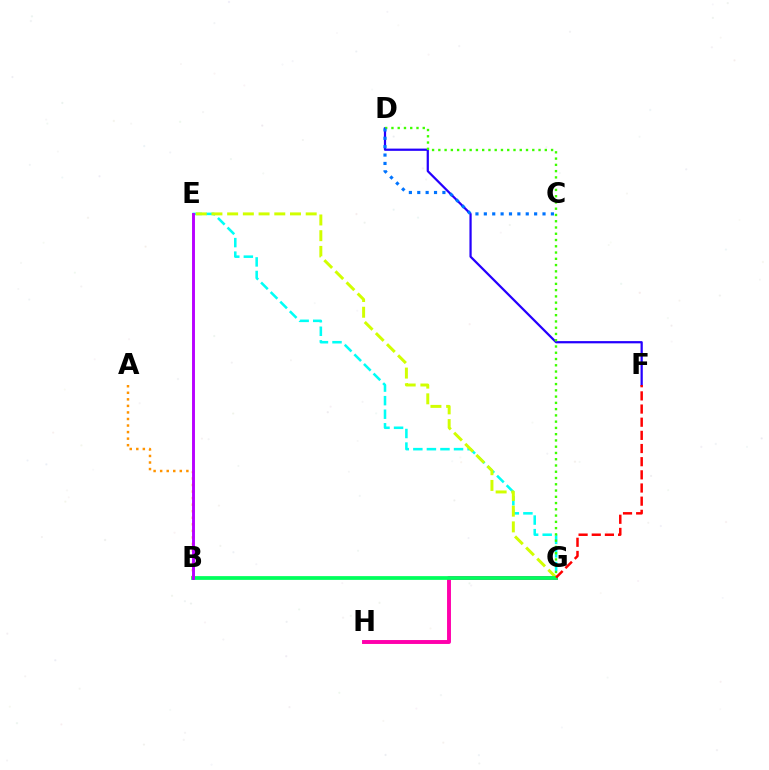{('G', 'H'): [{'color': '#ff00ac', 'line_style': 'solid', 'thickness': 2.82}], ('E', 'G'): [{'color': '#00fff6', 'line_style': 'dashed', 'thickness': 1.84}, {'color': '#d1ff00', 'line_style': 'dashed', 'thickness': 2.13}], ('B', 'G'): [{'color': '#00ff5c', 'line_style': 'solid', 'thickness': 2.7}], ('D', 'F'): [{'color': '#2500ff', 'line_style': 'solid', 'thickness': 1.61}], ('A', 'B'): [{'color': '#ff9400', 'line_style': 'dotted', 'thickness': 1.78}], ('B', 'E'): [{'color': '#b900ff', 'line_style': 'solid', 'thickness': 2.1}], ('D', 'G'): [{'color': '#3dff00', 'line_style': 'dotted', 'thickness': 1.7}], ('C', 'D'): [{'color': '#0074ff', 'line_style': 'dotted', 'thickness': 2.28}], ('F', 'G'): [{'color': '#ff0000', 'line_style': 'dashed', 'thickness': 1.79}]}